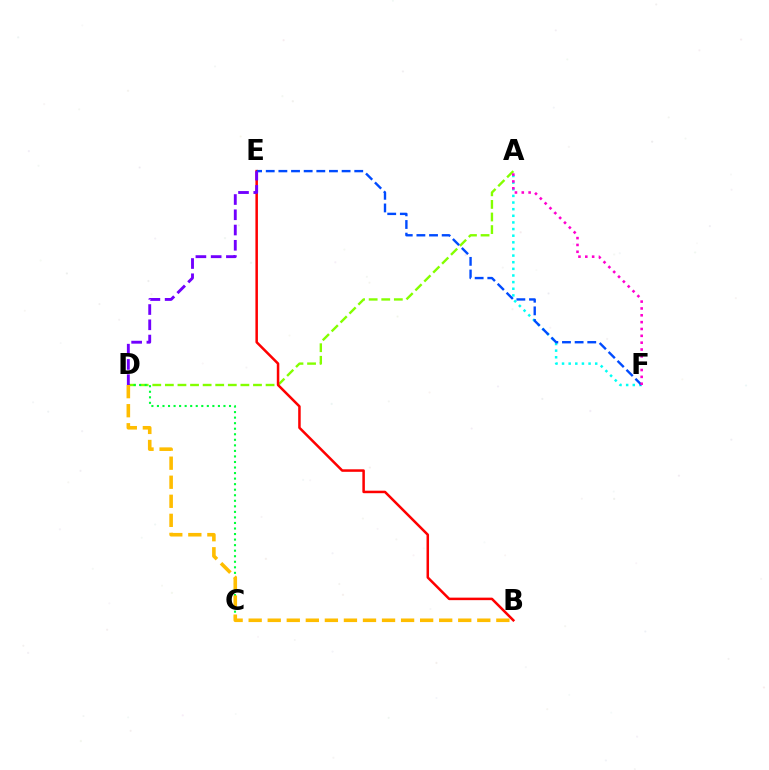{('A', 'F'): [{'color': '#00fff6', 'line_style': 'dotted', 'thickness': 1.8}, {'color': '#ff00cf', 'line_style': 'dotted', 'thickness': 1.86}], ('A', 'D'): [{'color': '#84ff00', 'line_style': 'dashed', 'thickness': 1.71}], ('B', 'E'): [{'color': '#ff0000', 'line_style': 'solid', 'thickness': 1.81}], ('C', 'D'): [{'color': '#00ff39', 'line_style': 'dotted', 'thickness': 1.51}], ('B', 'D'): [{'color': '#ffbd00', 'line_style': 'dashed', 'thickness': 2.59}], ('E', 'F'): [{'color': '#004bff', 'line_style': 'dashed', 'thickness': 1.72}], ('D', 'E'): [{'color': '#7200ff', 'line_style': 'dashed', 'thickness': 2.07}]}